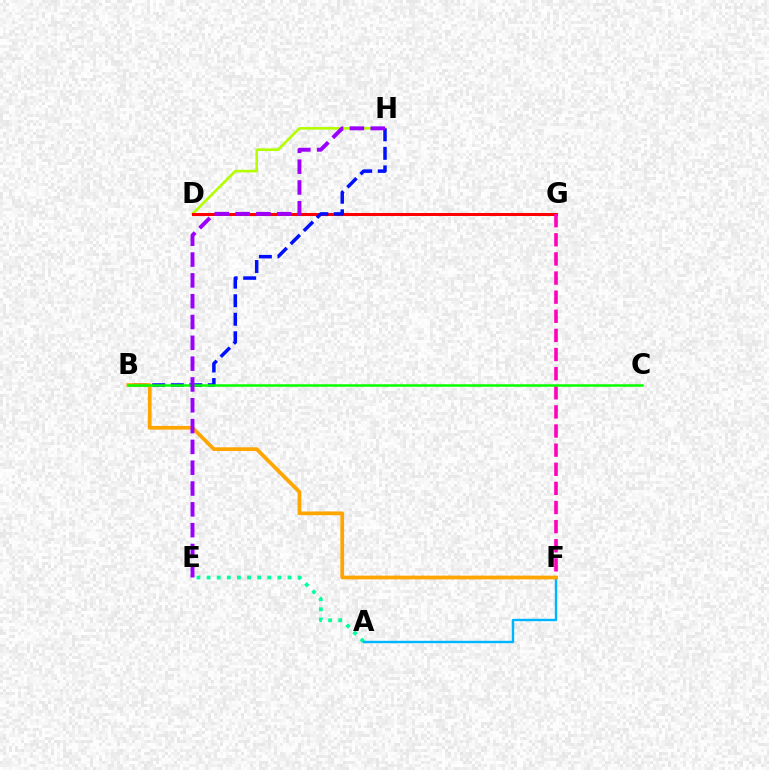{('D', 'H'): [{'color': '#b3ff00', 'line_style': 'solid', 'thickness': 1.88}], ('A', 'E'): [{'color': '#00ff9d', 'line_style': 'dotted', 'thickness': 2.75}], ('D', 'G'): [{'color': '#ff0000', 'line_style': 'solid', 'thickness': 2.18}], ('A', 'F'): [{'color': '#00b5ff', 'line_style': 'solid', 'thickness': 1.73}], ('F', 'G'): [{'color': '#ff00bd', 'line_style': 'dashed', 'thickness': 2.6}], ('B', 'H'): [{'color': '#0010ff', 'line_style': 'dashed', 'thickness': 2.52}], ('B', 'F'): [{'color': '#ffa500', 'line_style': 'solid', 'thickness': 2.69}], ('B', 'C'): [{'color': '#08ff00', 'line_style': 'solid', 'thickness': 1.81}], ('E', 'H'): [{'color': '#9b00ff', 'line_style': 'dashed', 'thickness': 2.83}]}